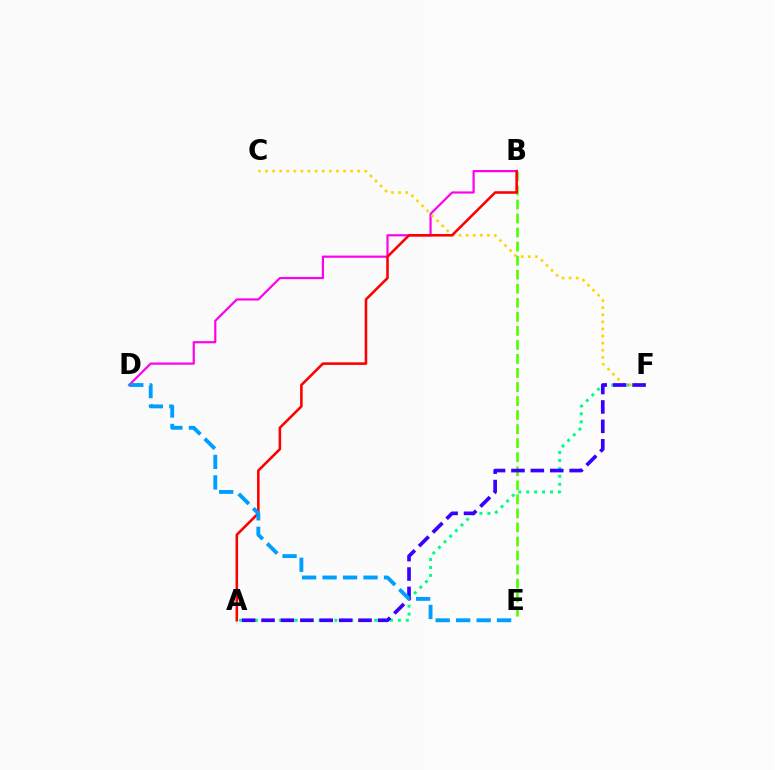{('B', 'D'): [{'color': '#ff00ed', 'line_style': 'solid', 'thickness': 1.58}], ('A', 'F'): [{'color': '#00ff86', 'line_style': 'dotted', 'thickness': 2.16}, {'color': '#3700ff', 'line_style': 'dashed', 'thickness': 2.64}], ('B', 'E'): [{'color': '#4fff00', 'line_style': 'dashed', 'thickness': 1.91}], ('C', 'F'): [{'color': '#ffd500', 'line_style': 'dotted', 'thickness': 1.93}], ('A', 'B'): [{'color': '#ff0000', 'line_style': 'solid', 'thickness': 1.85}], ('D', 'E'): [{'color': '#009eff', 'line_style': 'dashed', 'thickness': 2.78}]}